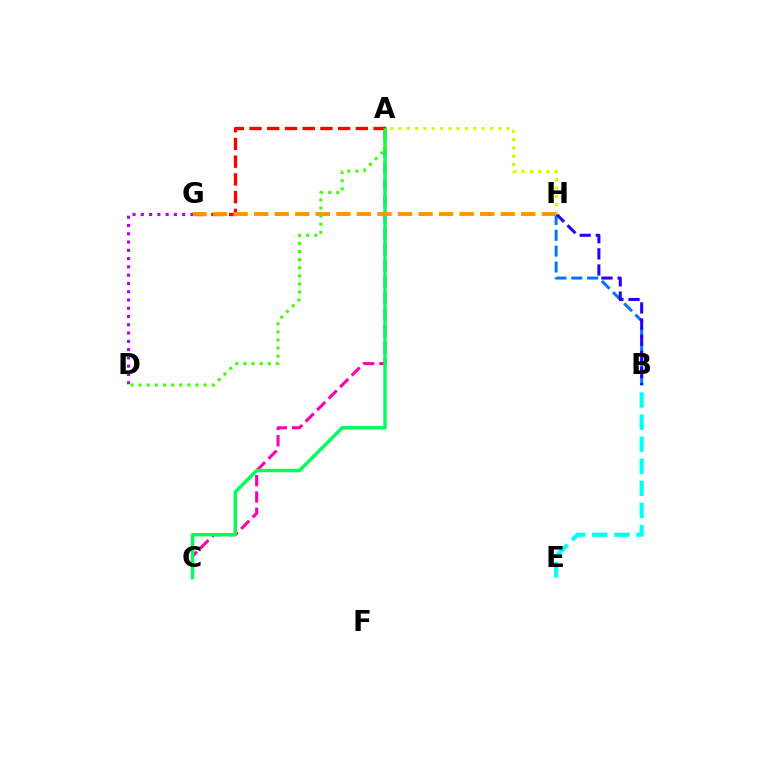{('A', 'C'): [{'color': '#ff00ac', 'line_style': 'dashed', 'thickness': 2.21}, {'color': '#00ff5c', 'line_style': 'solid', 'thickness': 2.49}], ('B', 'E'): [{'color': '#00fff6', 'line_style': 'dashed', 'thickness': 3.0}], ('A', 'G'): [{'color': '#ff0000', 'line_style': 'dashed', 'thickness': 2.41}], ('D', 'G'): [{'color': '#b900ff', 'line_style': 'dotted', 'thickness': 2.25}], ('B', 'H'): [{'color': '#0074ff', 'line_style': 'dashed', 'thickness': 2.15}, {'color': '#2500ff', 'line_style': 'dashed', 'thickness': 2.19}], ('A', 'H'): [{'color': '#d1ff00', 'line_style': 'dotted', 'thickness': 2.26}], ('G', 'H'): [{'color': '#ff9400', 'line_style': 'dashed', 'thickness': 2.79}], ('A', 'D'): [{'color': '#3dff00', 'line_style': 'dotted', 'thickness': 2.2}]}